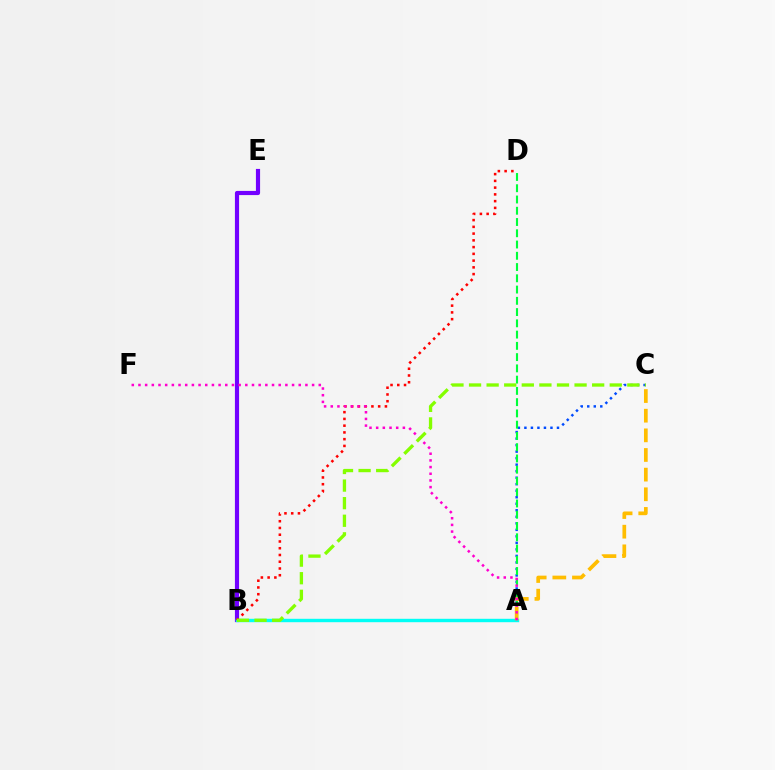{('A', 'C'): [{'color': '#004bff', 'line_style': 'dotted', 'thickness': 1.77}, {'color': '#ffbd00', 'line_style': 'dashed', 'thickness': 2.67}], ('A', 'D'): [{'color': '#00ff39', 'line_style': 'dashed', 'thickness': 1.53}], ('B', 'E'): [{'color': '#7200ff', 'line_style': 'solid', 'thickness': 2.99}], ('A', 'B'): [{'color': '#00fff6', 'line_style': 'solid', 'thickness': 2.45}], ('B', 'D'): [{'color': '#ff0000', 'line_style': 'dotted', 'thickness': 1.83}], ('A', 'F'): [{'color': '#ff00cf', 'line_style': 'dotted', 'thickness': 1.81}], ('B', 'C'): [{'color': '#84ff00', 'line_style': 'dashed', 'thickness': 2.39}]}